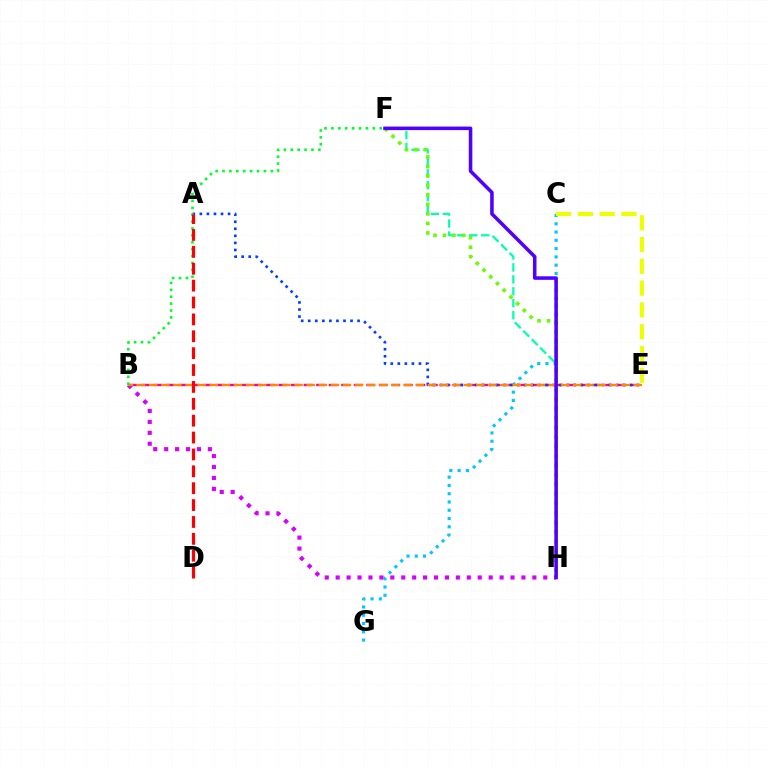{('C', 'G'): [{'color': '#00c7ff', 'line_style': 'dotted', 'thickness': 2.25}], ('F', 'H'): [{'color': '#00ffaf', 'line_style': 'dashed', 'thickness': 1.62}, {'color': '#66ff00', 'line_style': 'dotted', 'thickness': 2.58}, {'color': '#4f00ff', 'line_style': 'solid', 'thickness': 2.55}], ('B', 'H'): [{'color': '#d600ff', 'line_style': 'dotted', 'thickness': 2.97}], ('C', 'E'): [{'color': '#eeff00', 'line_style': 'dashed', 'thickness': 2.96}], ('B', 'E'): [{'color': '#ff00a0', 'line_style': 'dashed', 'thickness': 1.7}, {'color': '#ff8800', 'line_style': 'dashed', 'thickness': 1.65}], ('A', 'E'): [{'color': '#003fff', 'line_style': 'dotted', 'thickness': 1.91}], ('B', 'F'): [{'color': '#00ff27', 'line_style': 'dotted', 'thickness': 1.87}], ('A', 'D'): [{'color': '#ff0000', 'line_style': 'dashed', 'thickness': 2.29}]}